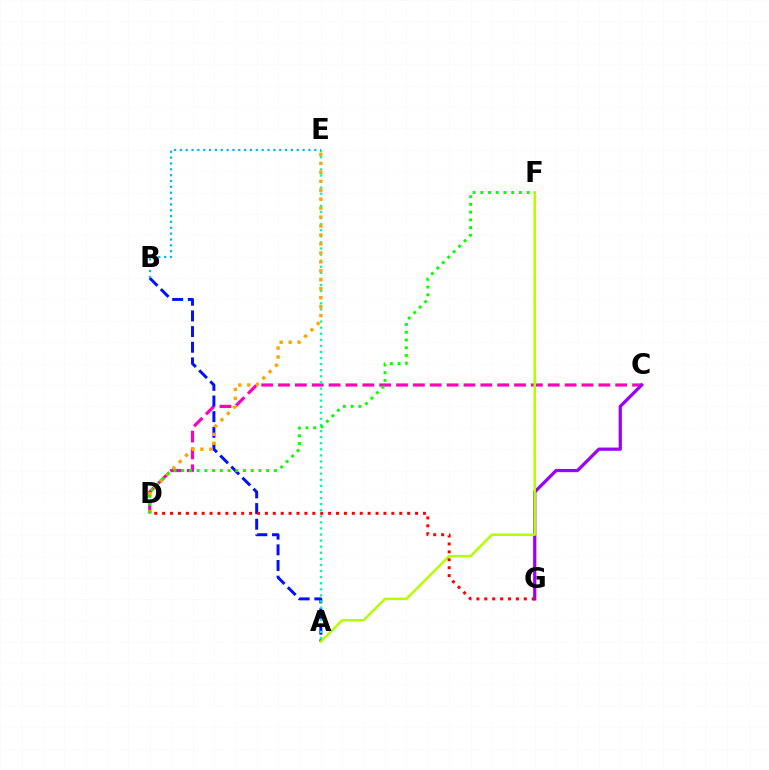{('C', 'D'): [{'color': '#ff00bd', 'line_style': 'dashed', 'thickness': 2.29}], ('A', 'B'): [{'color': '#0010ff', 'line_style': 'dashed', 'thickness': 2.13}], ('A', 'E'): [{'color': '#00ff9d', 'line_style': 'dotted', 'thickness': 1.65}], ('B', 'E'): [{'color': '#00b5ff', 'line_style': 'dotted', 'thickness': 1.59}], ('D', 'E'): [{'color': '#ffa500', 'line_style': 'dotted', 'thickness': 2.43}], ('C', 'G'): [{'color': '#9b00ff', 'line_style': 'solid', 'thickness': 2.33}], ('A', 'F'): [{'color': '#b3ff00', 'line_style': 'solid', 'thickness': 1.8}], ('D', 'F'): [{'color': '#08ff00', 'line_style': 'dotted', 'thickness': 2.1}], ('D', 'G'): [{'color': '#ff0000', 'line_style': 'dotted', 'thickness': 2.15}]}